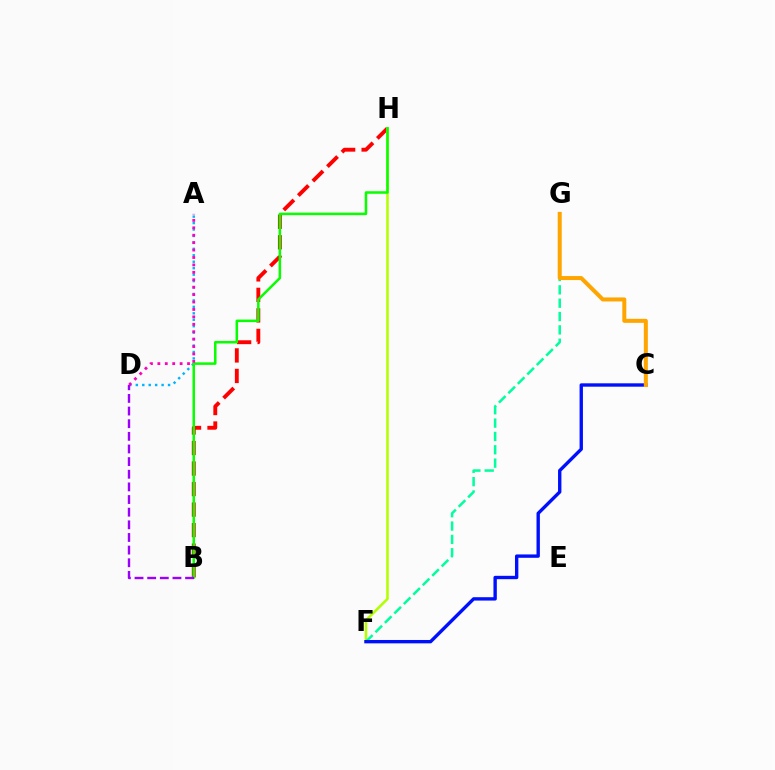{('B', 'H'): [{'color': '#ff0000', 'line_style': 'dashed', 'thickness': 2.79}, {'color': '#08ff00', 'line_style': 'solid', 'thickness': 1.81}], ('A', 'D'): [{'color': '#00b5ff', 'line_style': 'dotted', 'thickness': 1.75}, {'color': '#ff00bd', 'line_style': 'dotted', 'thickness': 2.02}], ('F', 'H'): [{'color': '#b3ff00', 'line_style': 'solid', 'thickness': 1.83}], ('B', 'D'): [{'color': '#9b00ff', 'line_style': 'dashed', 'thickness': 1.72}], ('F', 'G'): [{'color': '#00ff9d', 'line_style': 'dashed', 'thickness': 1.81}], ('C', 'F'): [{'color': '#0010ff', 'line_style': 'solid', 'thickness': 2.42}], ('C', 'G'): [{'color': '#ffa500', 'line_style': 'solid', 'thickness': 2.89}]}